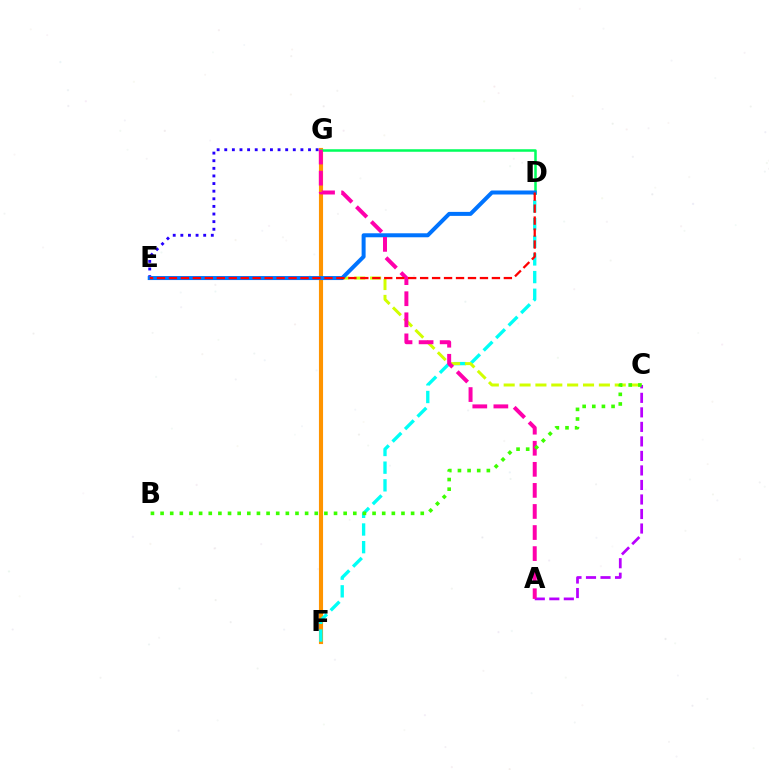{('F', 'G'): [{'color': '#ff9400', 'line_style': 'solid', 'thickness': 2.97}], ('D', 'F'): [{'color': '#00fff6', 'line_style': 'dashed', 'thickness': 2.4}], ('E', 'G'): [{'color': '#2500ff', 'line_style': 'dotted', 'thickness': 2.07}], ('D', 'G'): [{'color': '#00ff5c', 'line_style': 'solid', 'thickness': 1.82}], ('C', 'E'): [{'color': '#d1ff00', 'line_style': 'dashed', 'thickness': 2.16}], ('D', 'E'): [{'color': '#0074ff', 'line_style': 'solid', 'thickness': 2.88}, {'color': '#ff0000', 'line_style': 'dashed', 'thickness': 1.63}], ('A', 'C'): [{'color': '#b900ff', 'line_style': 'dashed', 'thickness': 1.97}], ('A', 'G'): [{'color': '#ff00ac', 'line_style': 'dashed', 'thickness': 2.86}], ('B', 'C'): [{'color': '#3dff00', 'line_style': 'dotted', 'thickness': 2.62}]}